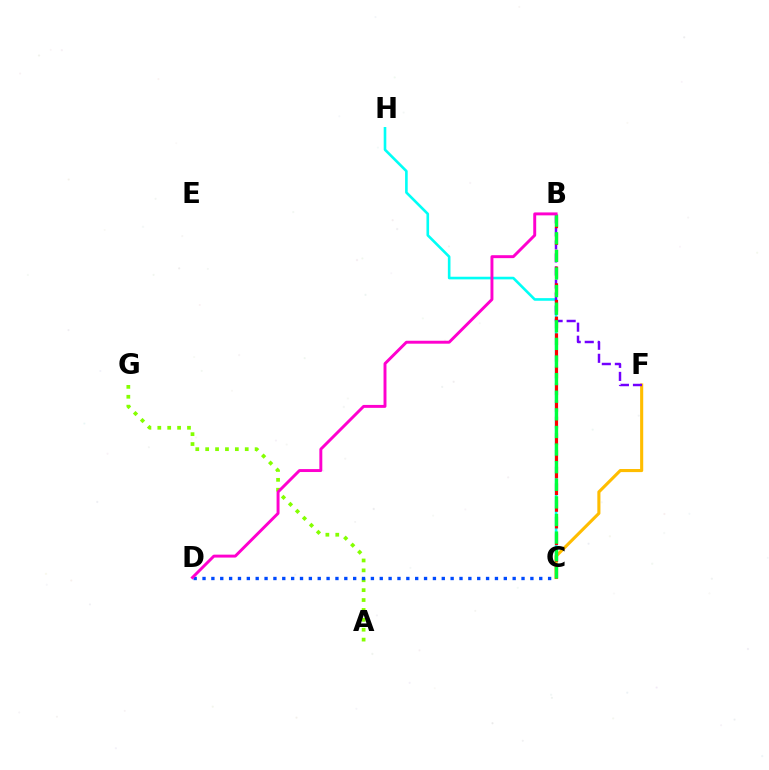{('C', 'H'): [{'color': '#00fff6', 'line_style': 'solid', 'thickness': 1.89}], ('C', 'F'): [{'color': '#ffbd00', 'line_style': 'solid', 'thickness': 2.23}], ('B', 'F'): [{'color': '#7200ff', 'line_style': 'dashed', 'thickness': 1.77}], ('B', 'C'): [{'color': '#ff0000', 'line_style': 'dashed', 'thickness': 2.27}, {'color': '#00ff39', 'line_style': 'dashed', 'thickness': 2.39}], ('A', 'G'): [{'color': '#84ff00', 'line_style': 'dotted', 'thickness': 2.69}], ('C', 'D'): [{'color': '#004bff', 'line_style': 'dotted', 'thickness': 2.41}], ('B', 'D'): [{'color': '#ff00cf', 'line_style': 'solid', 'thickness': 2.11}]}